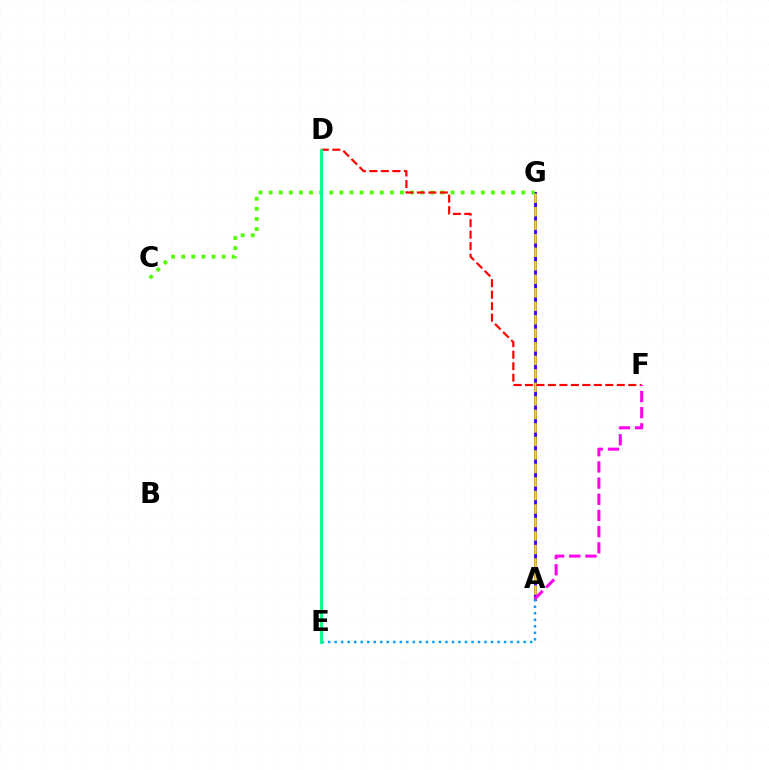{('A', 'G'): [{'color': '#3700ff', 'line_style': 'solid', 'thickness': 2.08}, {'color': '#ffd500', 'line_style': 'dashed', 'thickness': 1.84}], ('C', 'G'): [{'color': '#4fff00', 'line_style': 'dotted', 'thickness': 2.75}], ('A', 'E'): [{'color': '#009eff', 'line_style': 'dotted', 'thickness': 1.77}], ('D', 'F'): [{'color': '#ff0000', 'line_style': 'dashed', 'thickness': 1.56}], ('A', 'F'): [{'color': '#ff00ed', 'line_style': 'dashed', 'thickness': 2.2}], ('D', 'E'): [{'color': '#00ff86', 'line_style': 'solid', 'thickness': 2.06}]}